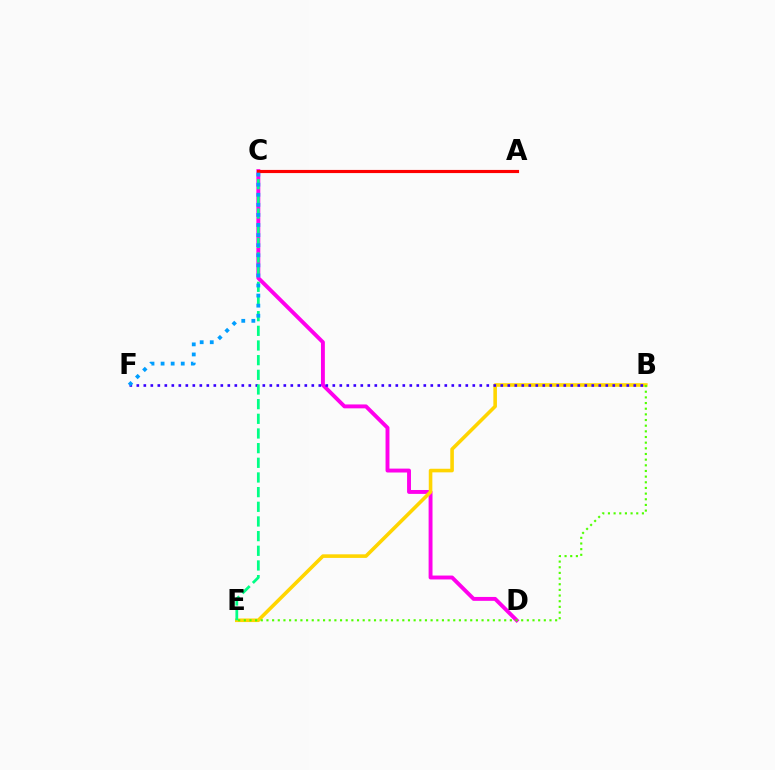{('C', 'D'): [{'color': '#ff00ed', 'line_style': 'solid', 'thickness': 2.81}], ('B', 'E'): [{'color': '#ffd500', 'line_style': 'solid', 'thickness': 2.58}, {'color': '#4fff00', 'line_style': 'dotted', 'thickness': 1.54}], ('B', 'F'): [{'color': '#3700ff', 'line_style': 'dotted', 'thickness': 1.9}], ('C', 'E'): [{'color': '#00ff86', 'line_style': 'dashed', 'thickness': 1.99}], ('A', 'C'): [{'color': '#ff0000', 'line_style': 'solid', 'thickness': 2.27}], ('C', 'F'): [{'color': '#009eff', 'line_style': 'dotted', 'thickness': 2.74}]}